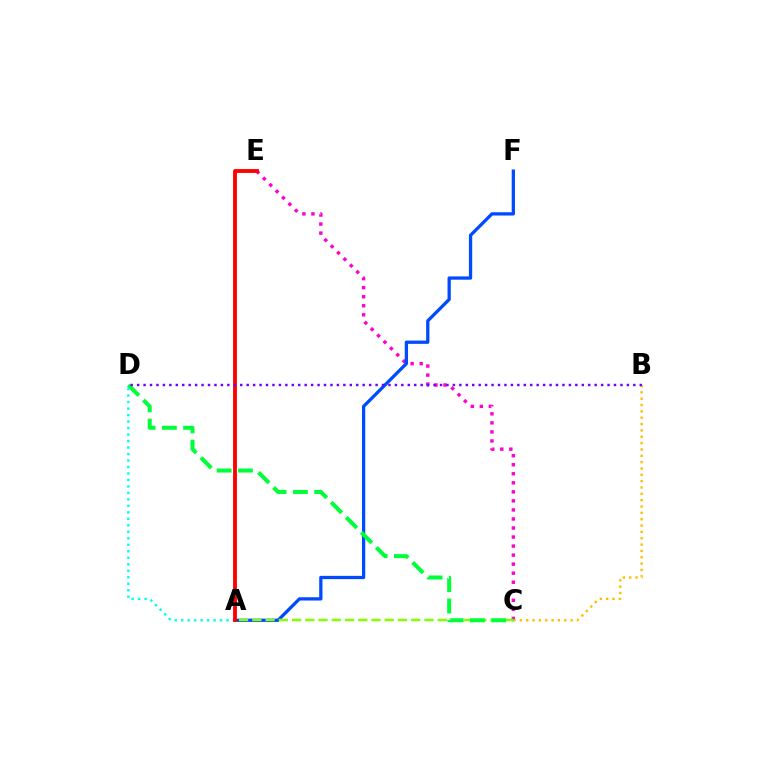{('A', 'D'): [{'color': '#00fff6', 'line_style': 'dotted', 'thickness': 1.76}], ('C', 'E'): [{'color': '#ff00cf', 'line_style': 'dotted', 'thickness': 2.46}], ('A', 'F'): [{'color': '#004bff', 'line_style': 'solid', 'thickness': 2.36}], ('A', 'C'): [{'color': '#84ff00', 'line_style': 'dashed', 'thickness': 1.8}], ('B', 'C'): [{'color': '#ffbd00', 'line_style': 'dotted', 'thickness': 1.72}], ('C', 'D'): [{'color': '#00ff39', 'line_style': 'dashed', 'thickness': 2.89}], ('A', 'E'): [{'color': '#ff0000', 'line_style': 'solid', 'thickness': 2.77}], ('B', 'D'): [{'color': '#7200ff', 'line_style': 'dotted', 'thickness': 1.75}]}